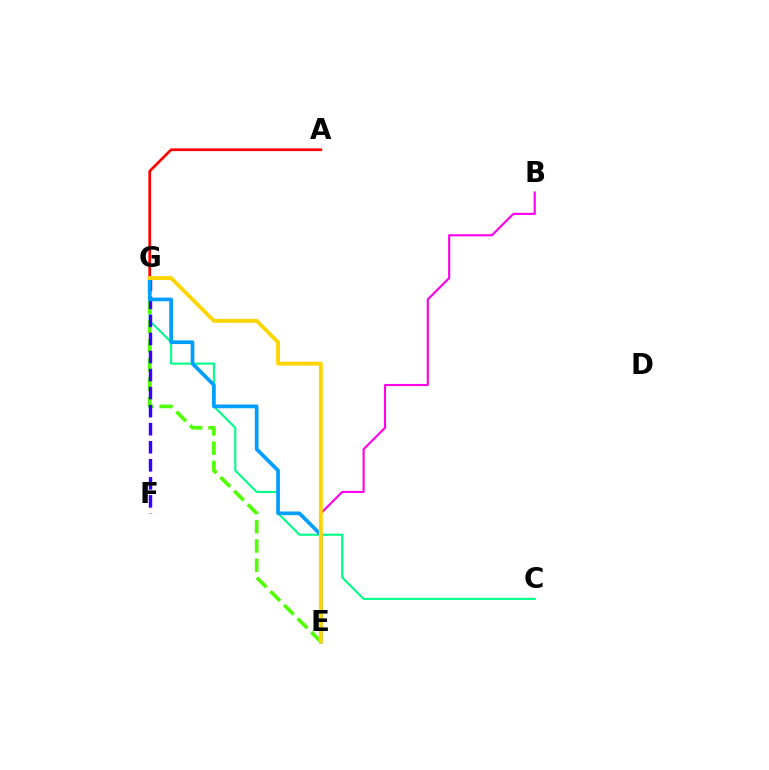{('A', 'G'): [{'color': '#ff0000', 'line_style': 'solid', 'thickness': 1.96}], ('B', 'E'): [{'color': '#ff00ed', 'line_style': 'solid', 'thickness': 1.54}], ('C', 'G'): [{'color': '#00ff86', 'line_style': 'solid', 'thickness': 1.52}], ('E', 'G'): [{'color': '#4fff00', 'line_style': 'dashed', 'thickness': 2.62}, {'color': '#009eff', 'line_style': 'solid', 'thickness': 2.67}, {'color': '#ffd500', 'line_style': 'solid', 'thickness': 2.77}], ('F', 'G'): [{'color': '#3700ff', 'line_style': 'dashed', 'thickness': 2.45}]}